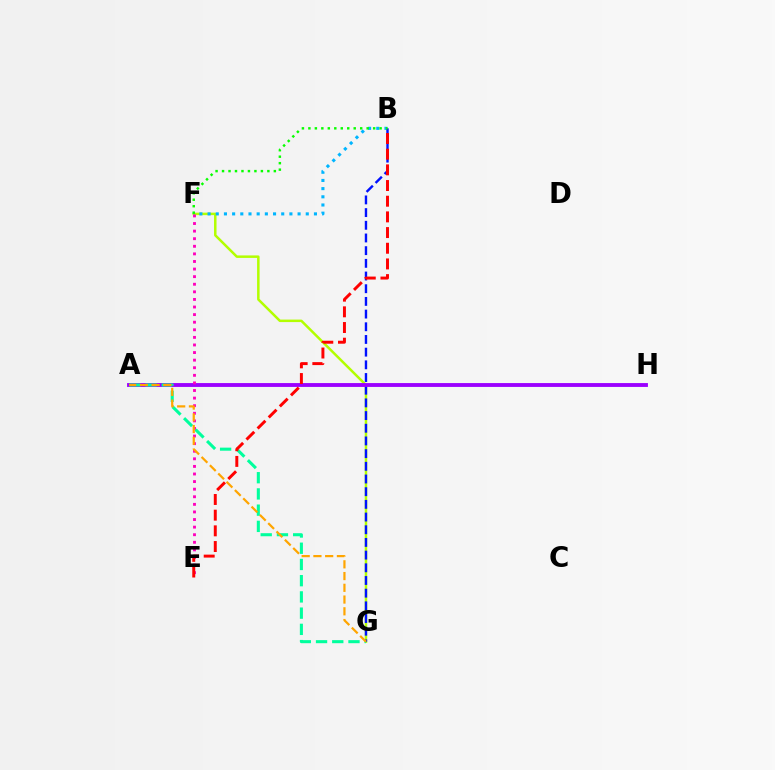{('F', 'G'): [{'color': '#b3ff00', 'line_style': 'solid', 'thickness': 1.8}], ('B', 'F'): [{'color': '#00b5ff', 'line_style': 'dotted', 'thickness': 2.22}, {'color': '#08ff00', 'line_style': 'dotted', 'thickness': 1.76}], ('B', 'G'): [{'color': '#0010ff', 'line_style': 'dashed', 'thickness': 1.72}], ('A', 'H'): [{'color': '#9b00ff', 'line_style': 'solid', 'thickness': 2.78}], ('E', 'F'): [{'color': '#ff00bd', 'line_style': 'dotted', 'thickness': 2.06}], ('A', 'G'): [{'color': '#00ff9d', 'line_style': 'dashed', 'thickness': 2.2}, {'color': '#ffa500', 'line_style': 'dashed', 'thickness': 1.6}], ('B', 'E'): [{'color': '#ff0000', 'line_style': 'dashed', 'thickness': 2.13}]}